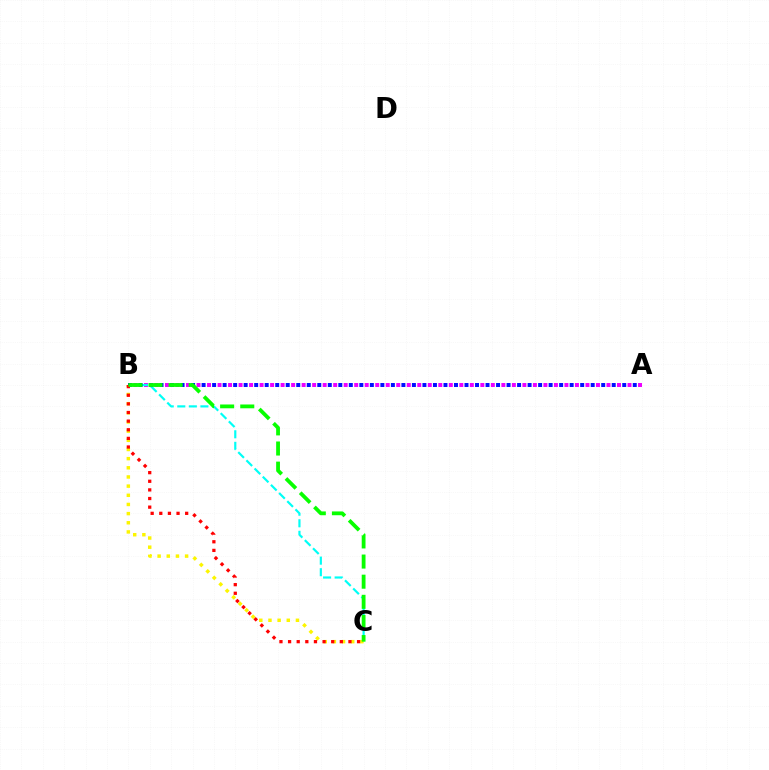{('A', 'B'): [{'color': '#ee00ff', 'line_style': 'dotted', 'thickness': 2.86}, {'color': '#0010ff', 'line_style': 'dotted', 'thickness': 2.86}], ('B', 'C'): [{'color': '#fcf500', 'line_style': 'dotted', 'thickness': 2.49}, {'color': '#00fff6', 'line_style': 'dashed', 'thickness': 1.57}, {'color': '#ff0000', 'line_style': 'dotted', 'thickness': 2.34}, {'color': '#08ff00', 'line_style': 'dashed', 'thickness': 2.73}]}